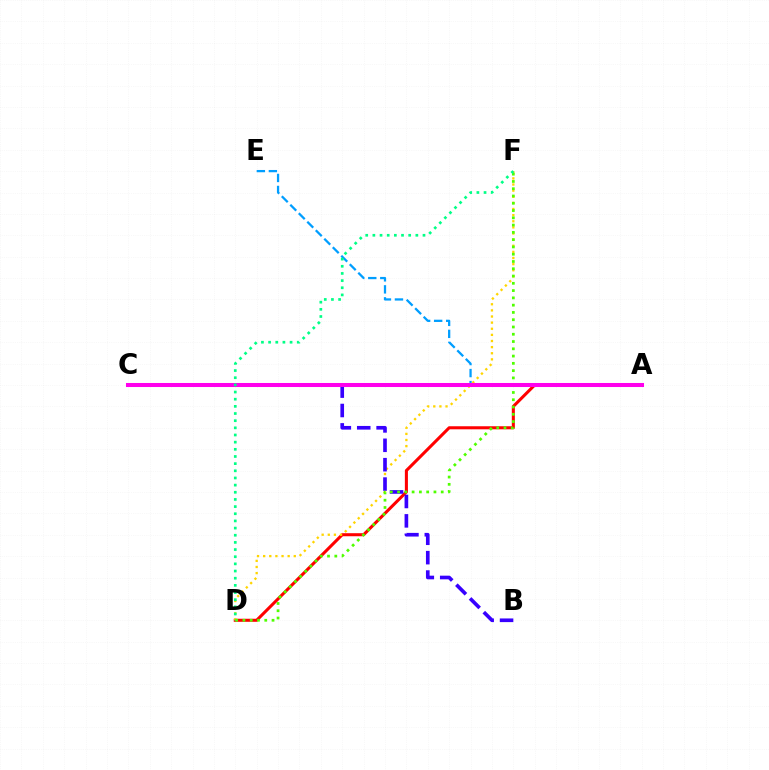{('A', 'E'): [{'color': '#009eff', 'line_style': 'dashed', 'thickness': 1.63}], ('A', 'D'): [{'color': '#ff0000', 'line_style': 'solid', 'thickness': 2.2}], ('D', 'F'): [{'color': '#ffd500', 'line_style': 'dotted', 'thickness': 1.66}, {'color': '#4fff00', 'line_style': 'dotted', 'thickness': 1.98}, {'color': '#00ff86', 'line_style': 'dotted', 'thickness': 1.95}], ('B', 'C'): [{'color': '#3700ff', 'line_style': 'dashed', 'thickness': 2.63}], ('A', 'C'): [{'color': '#ff00ed', 'line_style': 'solid', 'thickness': 2.91}]}